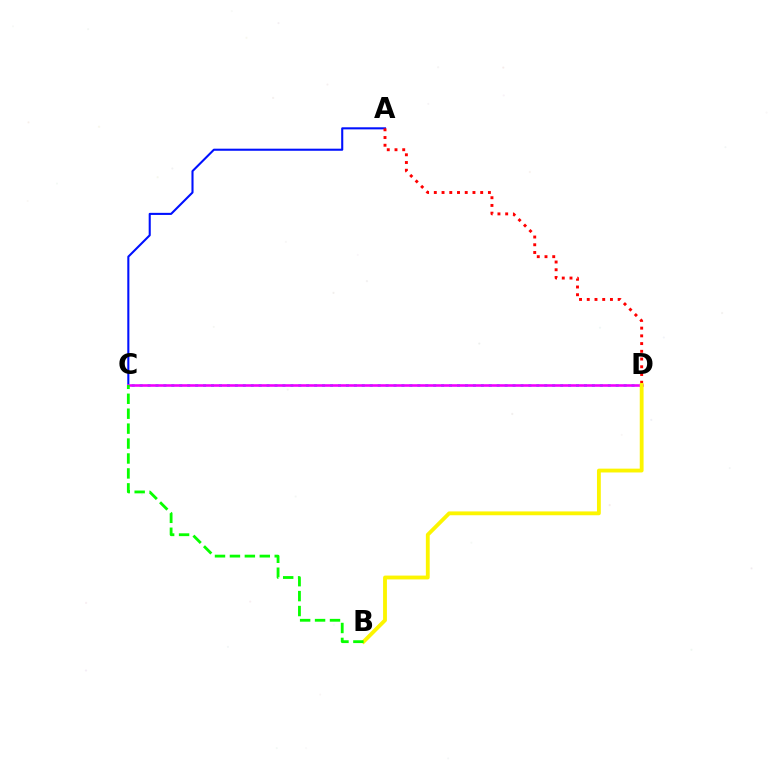{('A', 'C'): [{'color': '#0010ff', 'line_style': 'solid', 'thickness': 1.5}], ('A', 'D'): [{'color': '#ff0000', 'line_style': 'dotted', 'thickness': 2.1}], ('C', 'D'): [{'color': '#00fff6', 'line_style': 'dotted', 'thickness': 2.16}, {'color': '#ee00ff', 'line_style': 'solid', 'thickness': 1.88}], ('B', 'D'): [{'color': '#fcf500', 'line_style': 'solid', 'thickness': 2.75}], ('B', 'C'): [{'color': '#08ff00', 'line_style': 'dashed', 'thickness': 2.03}]}